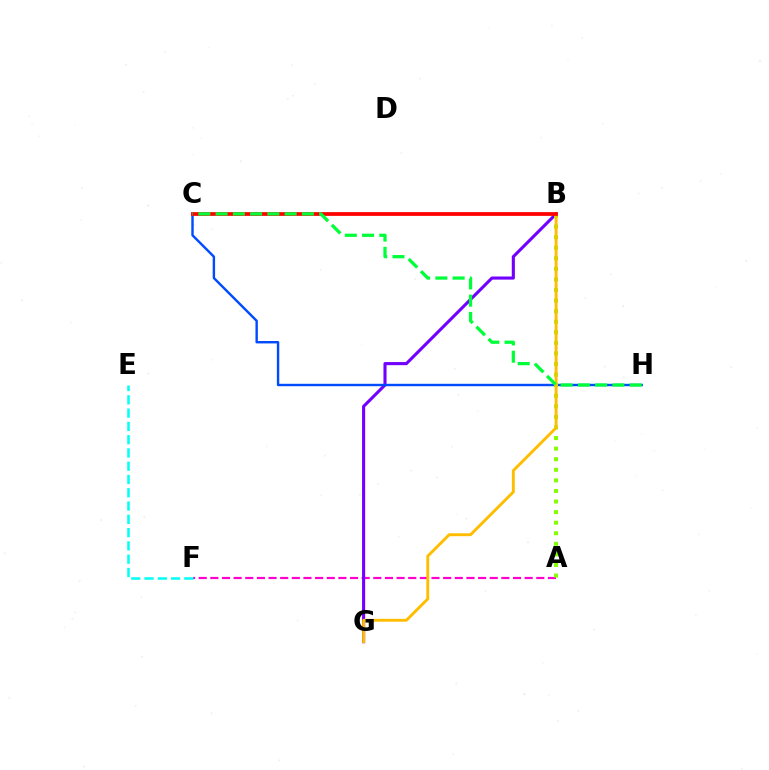{('A', 'F'): [{'color': '#ff00cf', 'line_style': 'dashed', 'thickness': 1.58}], ('B', 'G'): [{'color': '#7200ff', 'line_style': 'solid', 'thickness': 2.23}, {'color': '#ffbd00', 'line_style': 'solid', 'thickness': 2.09}], ('C', 'H'): [{'color': '#004bff', 'line_style': 'solid', 'thickness': 1.74}, {'color': '#00ff39', 'line_style': 'dashed', 'thickness': 2.34}], ('E', 'F'): [{'color': '#00fff6', 'line_style': 'dashed', 'thickness': 1.8}], ('A', 'B'): [{'color': '#84ff00', 'line_style': 'dotted', 'thickness': 2.87}], ('B', 'C'): [{'color': '#ff0000', 'line_style': 'solid', 'thickness': 2.7}]}